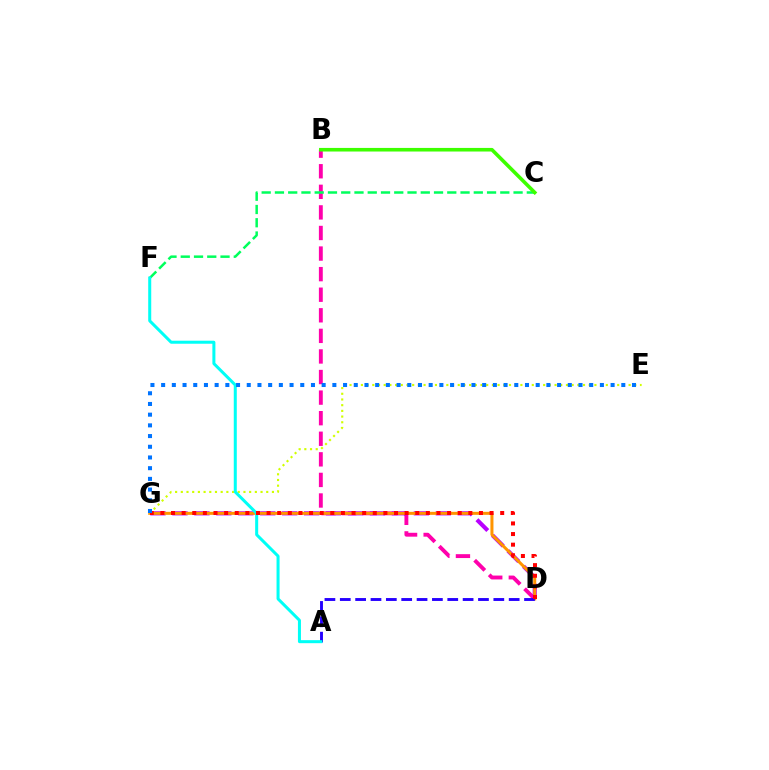{('B', 'D'): [{'color': '#ff00ac', 'line_style': 'dashed', 'thickness': 2.8}], ('D', 'G'): [{'color': '#b900ff', 'line_style': 'dashed', 'thickness': 2.98}, {'color': '#ff9400', 'line_style': 'solid', 'thickness': 2.17}, {'color': '#ff0000', 'line_style': 'dotted', 'thickness': 2.88}], ('C', 'F'): [{'color': '#00ff5c', 'line_style': 'dashed', 'thickness': 1.8}], ('B', 'C'): [{'color': '#3dff00', 'line_style': 'solid', 'thickness': 2.59}], ('E', 'G'): [{'color': '#d1ff00', 'line_style': 'dotted', 'thickness': 1.55}, {'color': '#0074ff', 'line_style': 'dotted', 'thickness': 2.91}], ('A', 'D'): [{'color': '#2500ff', 'line_style': 'dashed', 'thickness': 2.09}], ('A', 'F'): [{'color': '#00fff6', 'line_style': 'solid', 'thickness': 2.18}]}